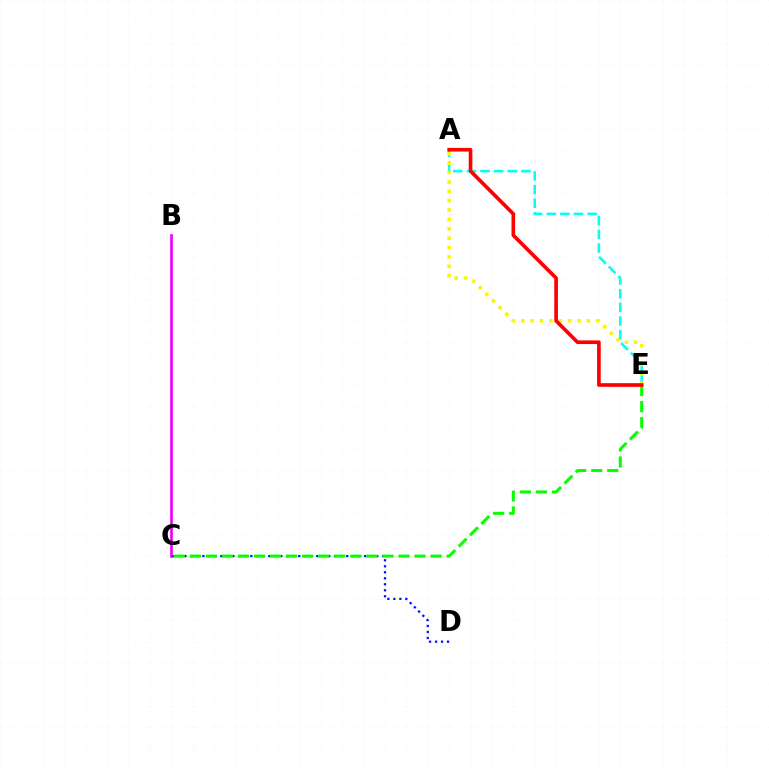{('B', 'C'): [{'color': '#ee00ff', 'line_style': 'solid', 'thickness': 1.92}], ('A', 'E'): [{'color': '#00fff6', 'line_style': 'dashed', 'thickness': 1.85}, {'color': '#fcf500', 'line_style': 'dotted', 'thickness': 2.55}, {'color': '#ff0000', 'line_style': 'solid', 'thickness': 2.63}], ('C', 'D'): [{'color': '#0010ff', 'line_style': 'dotted', 'thickness': 1.63}], ('C', 'E'): [{'color': '#08ff00', 'line_style': 'dashed', 'thickness': 2.18}]}